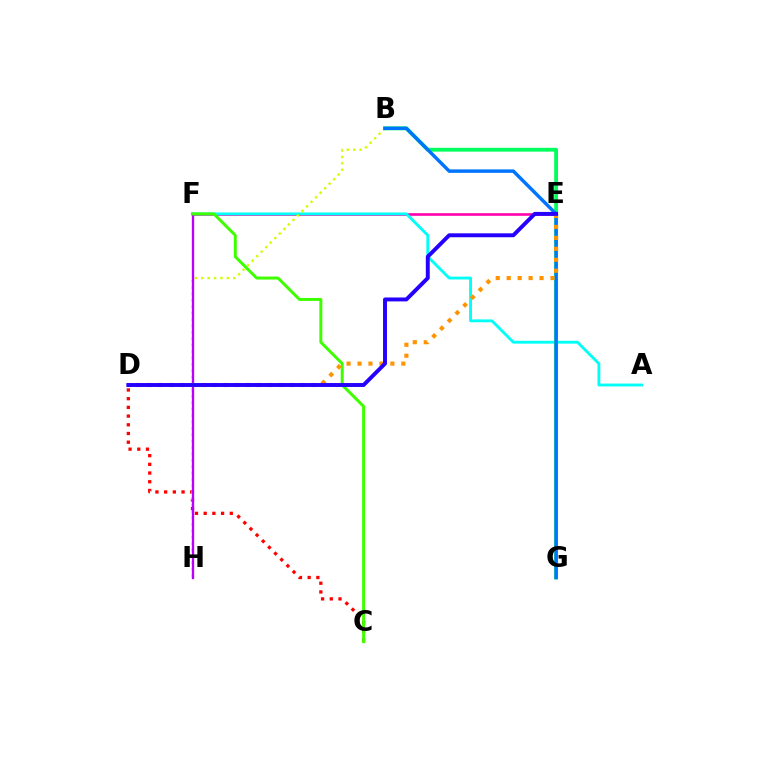{('E', 'F'): [{'color': '#ff00ac', 'line_style': 'solid', 'thickness': 1.89}], ('C', 'D'): [{'color': '#ff0000', 'line_style': 'dotted', 'thickness': 2.36}], ('A', 'F'): [{'color': '#00fff6', 'line_style': 'solid', 'thickness': 2.05}], ('B', 'H'): [{'color': '#d1ff00', 'line_style': 'dotted', 'thickness': 1.74}], ('F', 'H'): [{'color': '#b900ff', 'line_style': 'solid', 'thickness': 1.68}], ('B', 'G'): [{'color': '#00ff5c', 'line_style': 'solid', 'thickness': 2.76}, {'color': '#0074ff', 'line_style': 'solid', 'thickness': 2.48}], ('C', 'F'): [{'color': '#3dff00', 'line_style': 'solid', 'thickness': 2.14}], ('D', 'E'): [{'color': '#ff9400', 'line_style': 'dotted', 'thickness': 2.98}, {'color': '#2500ff', 'line_style': 'solid', 'thickness': 2.82}]}